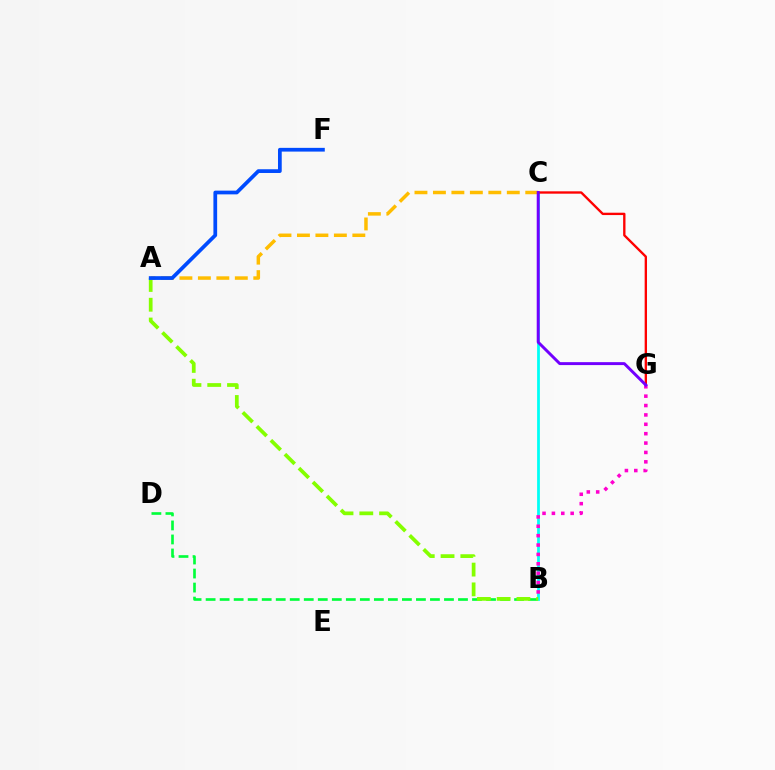{('B', 'D'): [{'color': '#00ff39', 'line_style': 'dashed', 'thickness': 1.9}], ('B', 'C'): [{'color': '#00fff6', 'line_style': 'solid', 'thickness': 1.99}], ('C', 'G'): [{'color': '#ff0000', 'line_style': 'solid', 'thickness': 1.69}, {'color': '#7200ff', 'line_style': 'solid', 'thickness': 2.12}], ('A', 'B'): [{'color': '#84ff00', 'line_style': 'dashed', 'thickness': 2.69}], ('A', 'C'): [{'color': '#ffbd00', 'line_style': 'dashed', 'thickness': 2.51}], ('B', 'G'): [{'color': '#ff00cf', 'line_style': 'dotted', 'thickness': 2.55}], ('A', 'F'): [{'color': '#004bff', 'line_style': 'solid', 'thickness': 2.69}]}